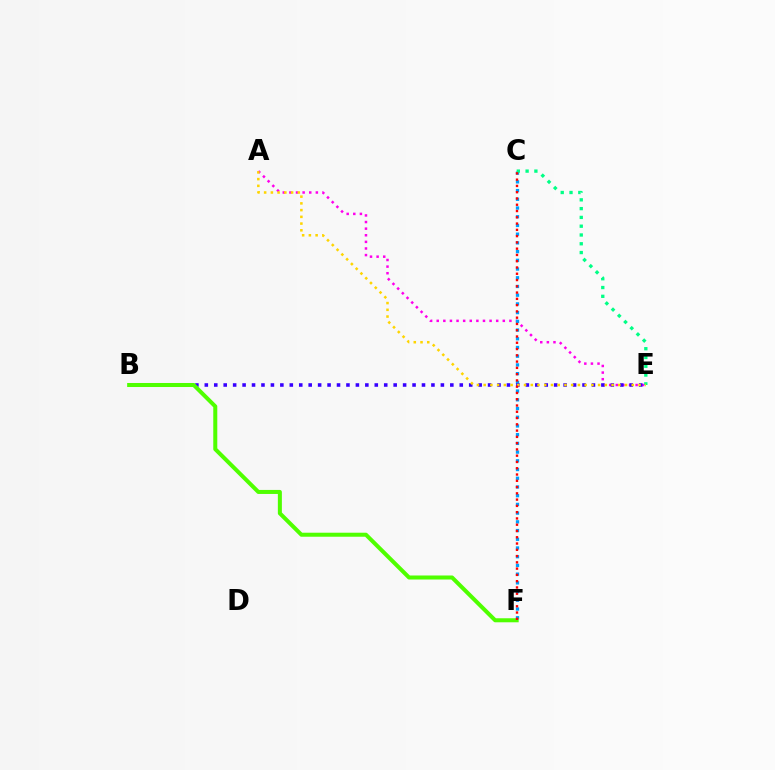{('A', 'E'): [{'color': '#ff00ed', 'line_style': 'dotted', 'thickness': 1.8}, {'color': '#ffd500', 'line_style': 'dotted', 'thickness': 1.83}], ('C', 'F'): [{'color': '#009eff', 'line_style': 'dotted', 'thickness': 2.37}, {'color': '#ff0000', 'line_style': 'dotted', 'thickness': 1.7}], ('B', 'E'): [{'color': '#3700ff', 'line_style': 'dotted', 'thickness': 2.57}], ('C', 'E'): [{'color': '#00ff86', 'line_style': 'dotted', 'thickness': 2.39}], ('B', 'F'): [{'color': '#4fff00', 'line_style': 'solid', 'thickness': 2.89}]}